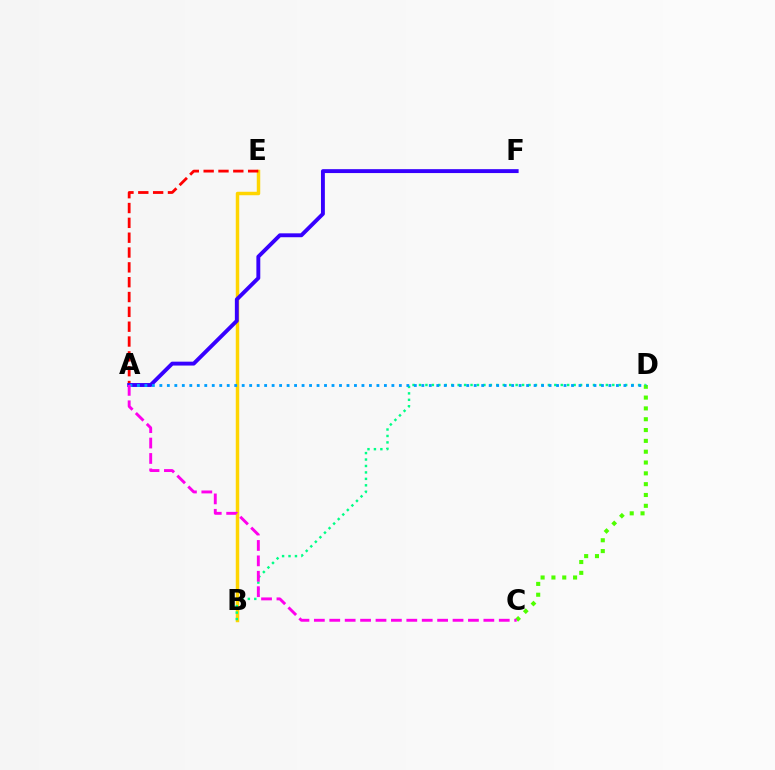{('B', 'E'): [{'color': '#ffd500', 'line_style': 'solid', 'thickness': 2.5}], ('B', 'D'): [{'color': '#00ff86', 'line_style': 'dotted', 'thickness': 1.75}], ('A', 'E'): [{'color': '#ff0000', 'line_style': 'dashed', 'thickness': 2.02}], ('A', 'F'): [{'color': '#3700ff', 'line_style': 'solid', 'thickness': 2.8}], ('C', 'D'): [{'color': '#4fff00', 'line_style': 'dotted', 'thickness': 2.94}], ('A', 'D'): [{'color': '#009eff', 'line_style': 'dotted', 'thickness': 2.03}], ('A', 'C'): [{'color': '#ff00ed', 'line_style': 'dashed', 'thickness': 2.09}]}